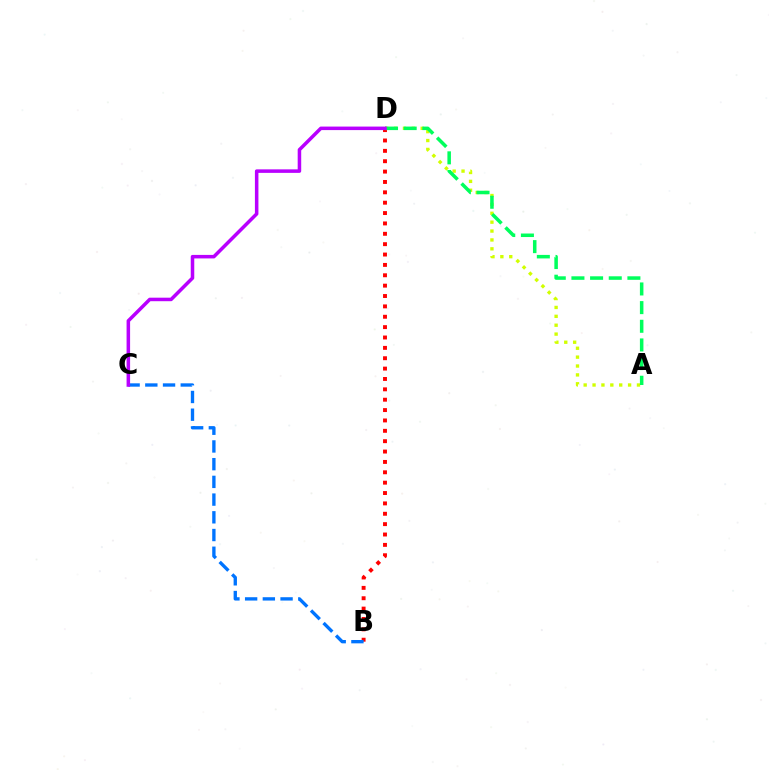{('B', 'D'): [{'color': '#ff0000', 'line_style': 'dotted', 'thickness': 2.82}], ('A', 'D'): [{'color': '#d1ff00', 'line_style': 'dotted', 'thickness': 2.41}, {'color': '#00ff5c', 'line_style': 'dashed', 'thickness': 2.53}], ('B', 'C'): [{'color': '#0074ff', 'line_style': 'dashed', 'thickness': 2.41}], ('C', 'D'): [{'color': '#b900ff', 'line_style': 'solid', 'thickness': 2.54}]}